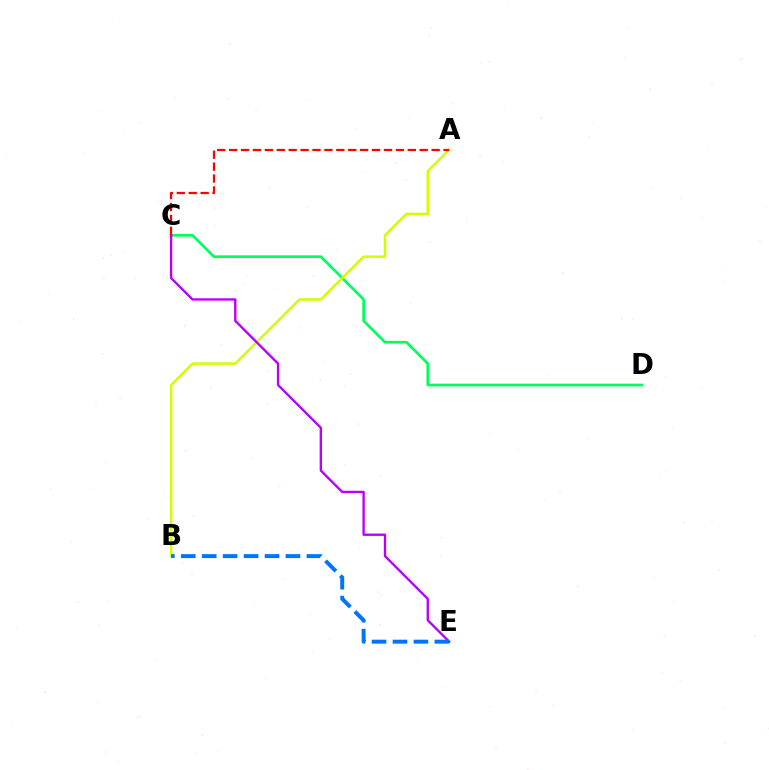{('C', 'D'): [{'color': '#00ff5c', 'line_style': 'solid', 'thickness': 1.93}], ('A', 'B'): [{'color': '#d1ff00', 'line_style': 'solid', 'thickness': 1.8}], ('C', 'E'): [{'color': '#b900ff', 'line_style': 'solid', 'thickness': 1.7}], ('B', 'E'): [{'color': '#0074ff', 'line_style': 'dashed', 'thickness': 2.84}], ('A', 'C'): [{'color': '#ff0000', 'line_style': 'dashed', 'thickness': 1.62}]}